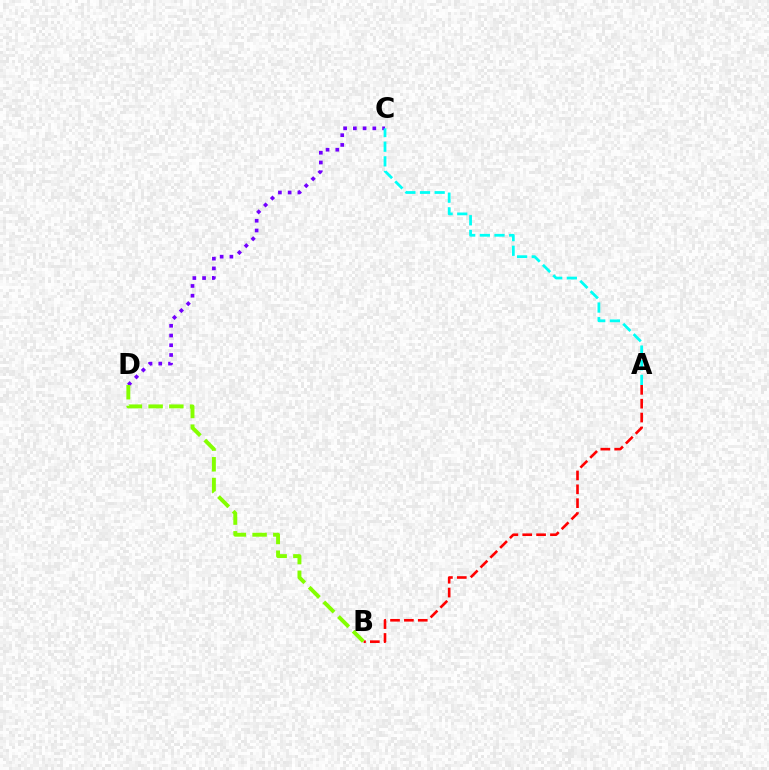{('C', 'D'): [{'color': '#7200ff', 'line_style': 'dotted', 'thickness': 2.65}], ('A', 'C'): [{'color': '#00fff6', 'line_style': 'dashed', 'thickness': 1.99}], ('A', 'B'): [{'color': '#ff0000', 'line_style': 'dashed', 'thickness': 1.88}], ('B', 'D'): [{'color': '#84ff00', 'line_style': 'dashed', 'thickness': 2.82}]}